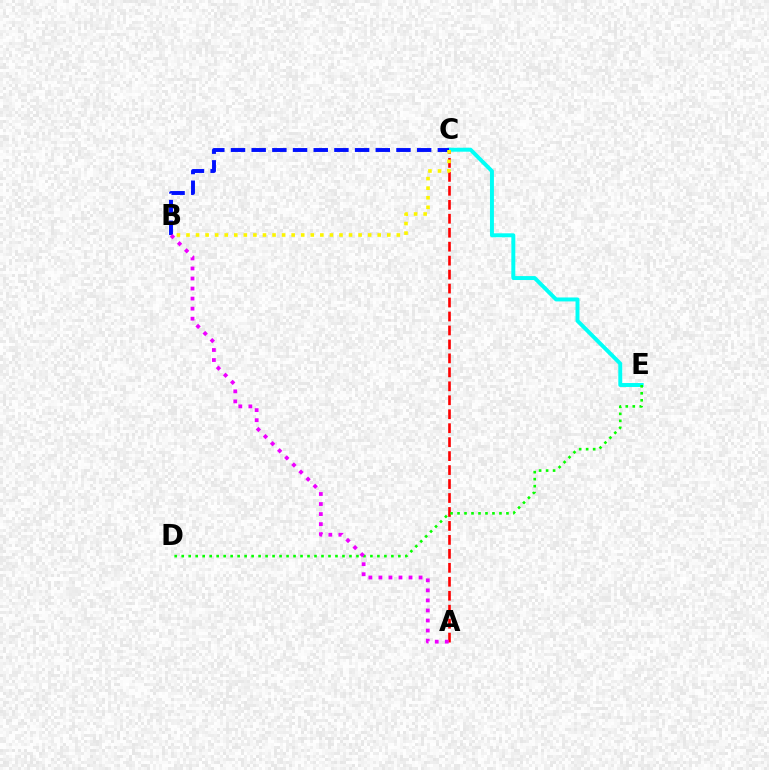{('C', 'E'): [{'color': '#00fff6', 'line_style': 'solid', 'thickness': 2.84}], ('A', 'C'): [{'color': '#ff0000', 'line_style': 'dashed', 'thickness': 1.9}], ('B', 'C'): [{'color': '#0010ff', 'line_style': 'dashed', 'thickness': 2.81}, {'color': '#fcf500', 'line_style': 'dotted', 'thickness': 2.6}], ('D', 'E'): [{'color': '#08ff00', 'line_style': 'dotted', 'thickness': 1.9}], ('A', 'B'): [{'color': '#ee00ff', 'line_style': 'dotted', 'thickness': 2.73}]}